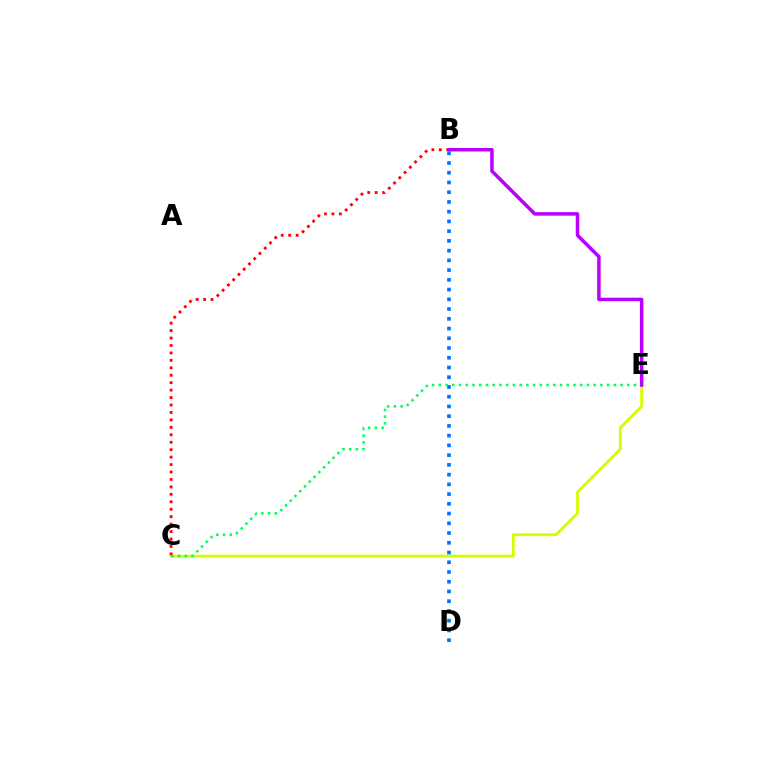{('C', 'E'): [{'color': '#d1ff00', 'line_style': 'solid', 'thickness': 2.02}, {'color': '#00ff5c', 'line_style': 'dotted', 'thickness': 1.83}], ('B', 'D'): [{'color': '#0074ff', 'line_style': 'dotted', 'thickness': 2.65}], ('B', 'C'): [{'color': '#ff0000', 'line_style': 'dotted', 'thickness': 2.02}], ('B', 'E'): [{'color': '#b900ff', 'line_style': 'solid', 'thickness': 2.52}]}